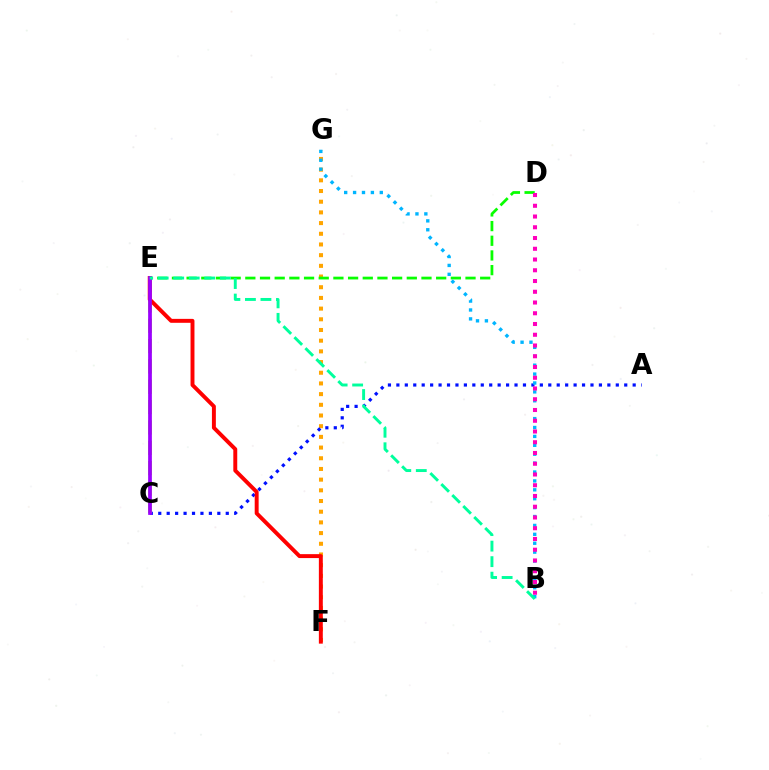{('F', 'G'): [{'color': '#ffa500', 'line_style': 'dotted', 'thickness': 2.9}], ('A', 'C'): [{'color': '#0010ff', 'line_style': 'dotted', 'thickness': 2.29}], ('C', 'E'): [{'color': '#b3ff00', 'line_style': 'dashed', 'thickness': 2.76}, {'color': '#9b00ff', 'line_style': 'solid', 'thickness': 2.69}], ('D', 'E'): [{'color': '#08ff00', 'line_style': 'dashed', 'thickness': 1.99}], ('B', 'G'): [{'color': '#00b5ff', 'line_style': 'dotted', 'thickness': 2.42}], ('E', 'F'): [{'color': '#ff0000', 'line_style': 'solid', 'thickness': 2.83}], ('B', 'D'): [{'color': '#ff00bd', 'line_style': 'dotted', 'thickness': 2.92}], ('B', 'E'): [{'color': '#00ff9d', 'line_style': 'dashed', 'thickness': 2.11}]}